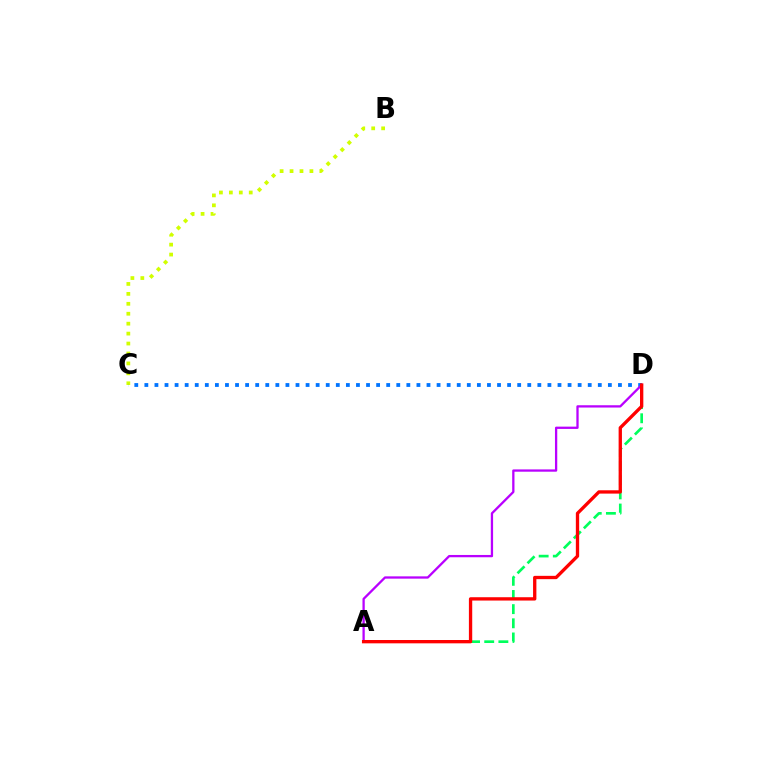{('B', 'C'): [{'color': '#d1ff00', 'line_style': 'dotted', 'thickness': 2.7}], ('C', 'D'): [{'color': '#0074ff', 'line_style': 'dotted', 'thickness': 2.74}], ('A', 'D'): [{'color': '#00ff5c', 'line_style': 'dashed', 'thickness': 1.92}, {'color': '#b900ff', 'line_style': 'solid', 'thickness': 1.65}, {'color': '#ff0000', 'line_style': 'solid', 'thickness': 2.39}]}